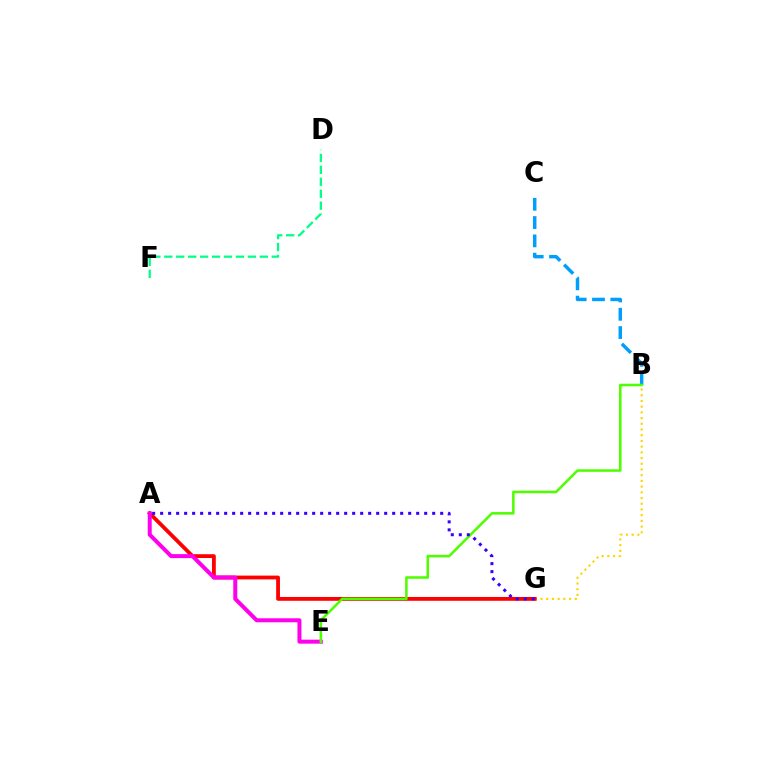{('B', 'G'): [{'color': '#ffd500', 'line_style': 'dotted', 'thickness': 1.55}], ('B', 'C'): [{'color': '#009eff', 'line_style': 'dashed', 'thickness': 2.49}], ('A', 'G'): [{'color': '#ff0000', 'line_style': 'solid', 'thickness': 2.74}, {'color': '#3700ff', 'line_style': 'dotted', 'thickness': 2.17}], ('A', 'E'): [{'color': '#ff00ed', 'line_style': 'solid', 'thickness': 2.88}], ('B', 'E'): [{'color': '#4fff00', 'line_style': 'solid', 'thickness': 1.84}], ('D', 'F'): [{'color': '#00ff86', 'line_style': 'dashed', 'thickness': 1.62}]}